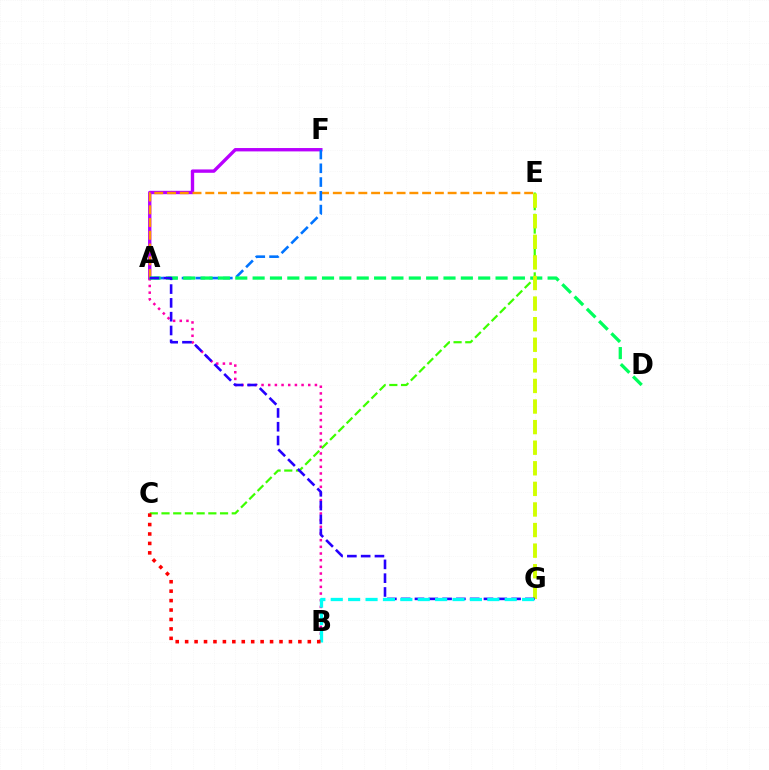{('A', 'F'): [{'color': '#b900ff', 'line_style': 'solid', 'thickness': 2.42}, {'color': '#0074ff', 'line_style': 'dashed', 'thickness': 1.87}], ('A', 'B'): [{'color': '#ff00ac', 'line_style': 'dotted', 'thickness': 1.81}], ('C', 'E'): [{'color': '#3dff00', 'line_style': 'dashed', 'thickness': 1.59}], ('A', 'E'): [{'color': '#ff9400', 'line_style': 'dashed', 'thickness': 1.73}], ('A', 'D'): [{'color': '#00ff5c', 'line_style': 'dashed', 'thickness': 2.36}], ('E', 'G'): [{'color': '#d1ff00', 'line_style': 'dashed', 'thickness': 2.8}], ('A', 'G'): [{'color': '#2500ff', 'line_style': 'dashed', 'thickness': 1.87}], ('B', 'G'): [{'color': '#00fff6', 'line_style': 'dashed', 'thickness': 2.36}], ('B', 'C'): [{'color': '#ff0000', 'line_style': 'dotted', 'thickness': 2.56}]}